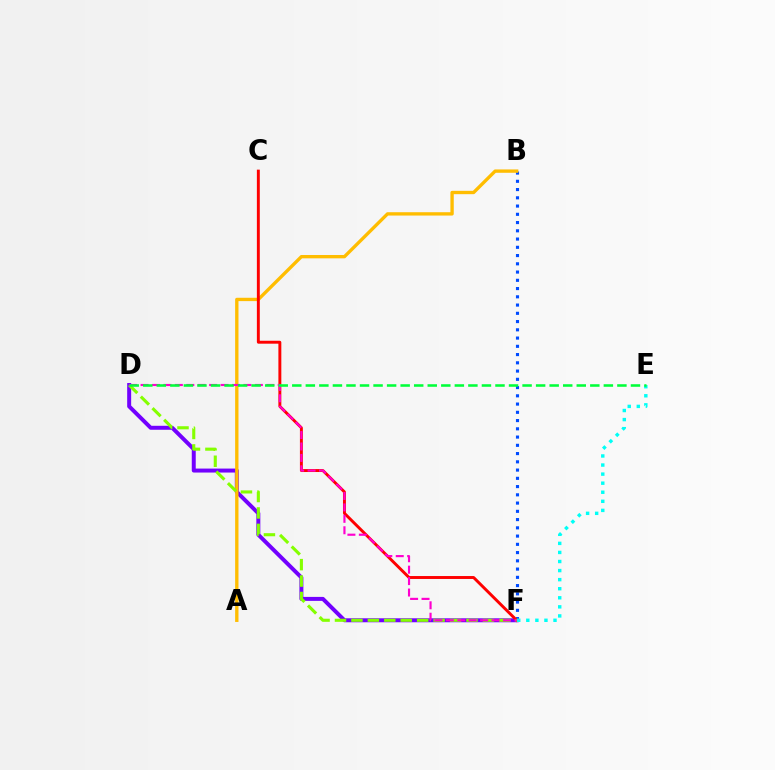{('B', 'F'): [{'color': '#004bff', 'line_style': 'dotted', 'thickness': 2.24}], ('D', 'F'): [{'color': '#7200ff', 'line_style': 'solid', 'thickness': 2.86}, {'color': '#84ff00', 'line_style': 'dashed', 'thickness': 2.23}, {'color': '#ff00cf', 'line_style': 'dashed', 'thickness': 1.55}], ('A', 'B'): [{'color': '#ffbd00', 'line_style': 'solid', 'thickness': 2.41}], ('C', 'F'): [{'color': '#ff0000', 'line_style': 'solid', 'thickness': 2.11}], ('E', 'F'): [{'color': '#00fff6', 'line_style': 'dotted', 'thickness': 2.46}], ('D', 'E'): [{'color': '#00ff39', 'line_style': 'dashed', 'thickness': 1.84}]}